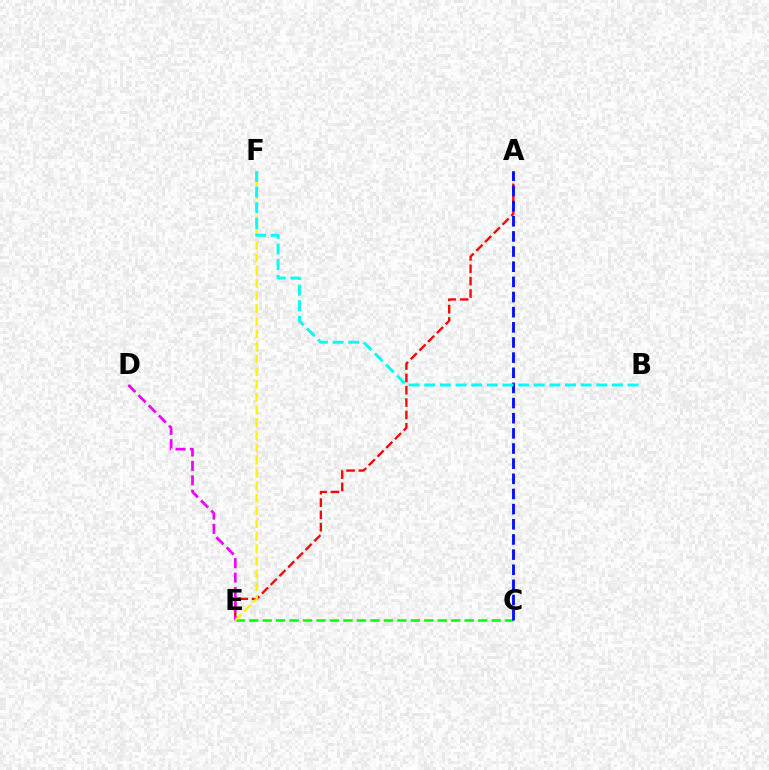{('A', 'E'): [{'color': '#ff0000', 'line_style': 'dashed', 'thickness': 1.68}], ('C', 'E'): [{'color': '#08ff00', 'line_style': 'dashed', 'thickness': 1.83}], ('D', 'E'): [{'color': '#ee00ff', 'line_style': 'dashed', 'thickness': 1.95}], ('E', 'F'): [{'color': '#fcf500', 'line_style': 'dashed', 'thickness': 1.72}], ('A', 'C'): [{'color': '#0010ff', 'line_style': 'dashed', 'thickness': 2.06}], ('B', 'F'): [{'color': '#00fff6', 'line_style': 'dashed', 'thickness': 2.12}]}